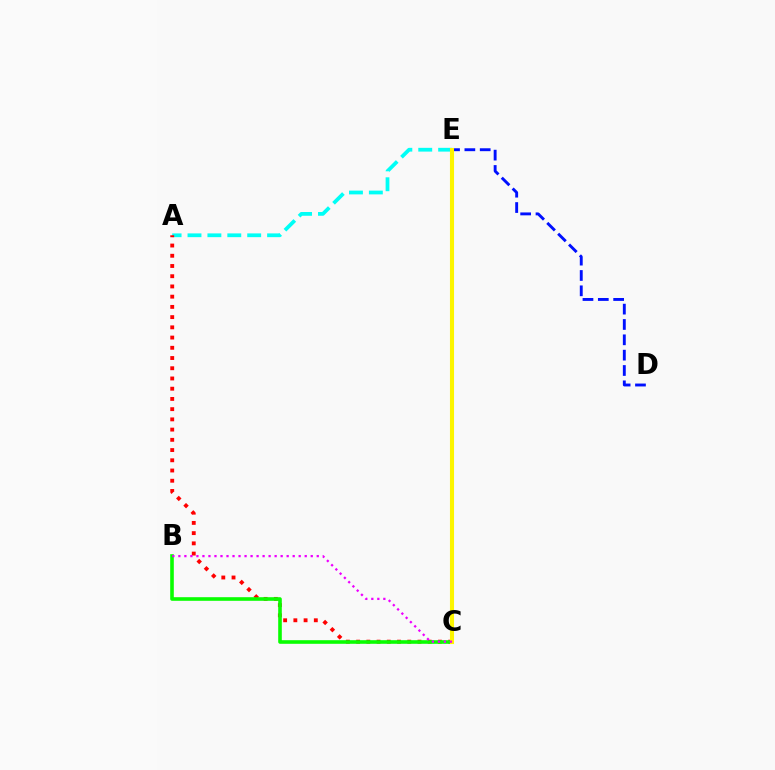{('A', 'E'): [{'color': '#00fff6', 'line_style': 'dashed', 'thickness': 2.7}], ('A', 'C'): [{'color': '#ff0000', 'line_style': 'dotted', 'thickness': 2.78}], ('D', 'E'): [{'color': '#0010ff', 'line_style': 'dashed', 'thickness': 2.08}], ('B', 'C'): [{'color': '#08ff00', 'line_style': 'solid', 'thickness': 2.59}, {'color': '#ee00ff', 'line_style': 'dotted', 'thickness': 1.63}], ('C', 'E'): [{'color': '#fcf500', 'line_style': 'solid', 'thickness': 2.94}]}